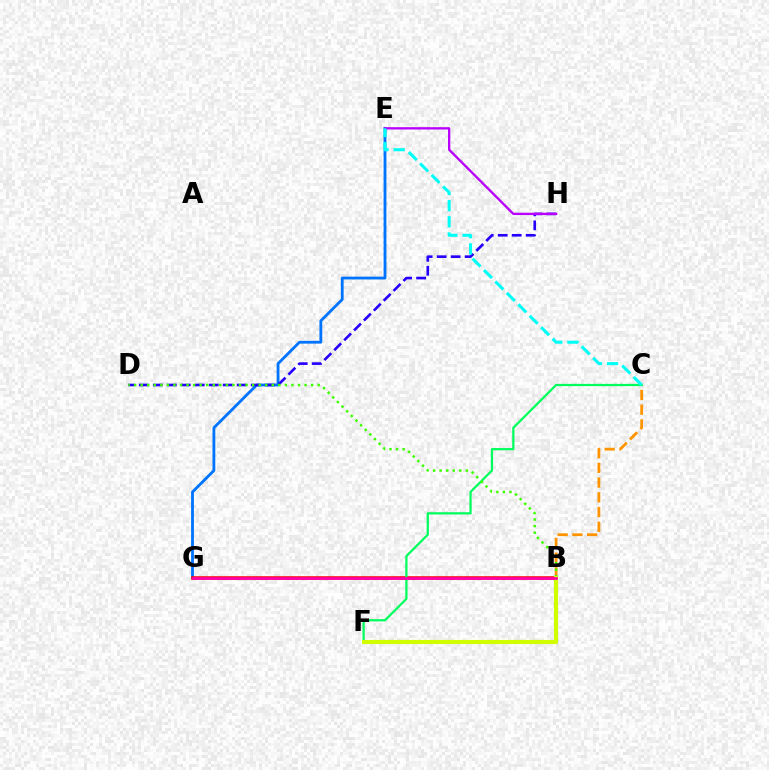{('E', 'G'): [{'color': '#0074ff', 'line_style': 'solid', 'thickness': 2.03}], ('B', 'C'): [{'color': '#ff9400', 'line_style': 'dashed', 'thickness': 2.0}], ('D', 'H'): [{'color': '#2500ff', 'line_style': 'dashed', 'thickness': 1.9}], ('B', 'G'): [{'color': '#ff0000', 'line_style': 'solid', 'thickness': 2.54}, {'color': '#ff00ac', 'line_style': 'solid', 'thickness': 1.96}], ('C', 'F'): [{'color': '#00ff5c', 'line_style': 'solid', 'thickness': 1.61}], ('E', 'H'): [{'color': '#b900ff', 'line_style': 'solid', 'thickness': 1.67}], ('C', 'E'): [{'color': '#00fff6', 'line_style': 'dashed', 'thickness': 2.2}], ('B', 'D'): [{'color': '#3dff00', 'line_style': 'dotted', 'thickness': 1.78}], ('B', 'F'): [{'color': '#d1ff00', 'line_style': 'solid', 'thickness': 2.98}]}